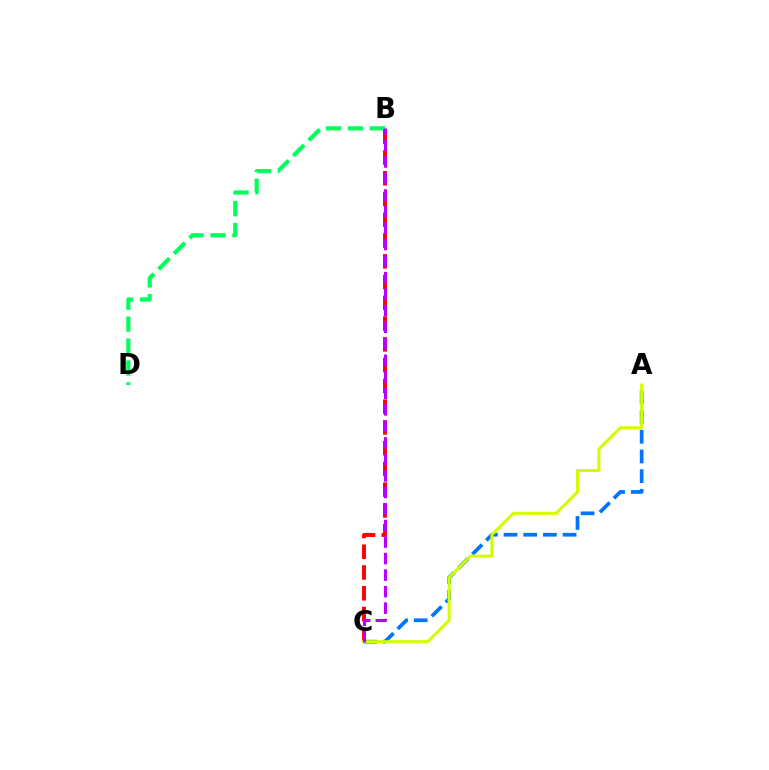{('A', 'C'): [{'color': '#0074ff', 'line_style': 'dashed', 'thickness': 2.67}, {'color': '#d1ff00', 'line_style': 'solid', 'thickness': 2.19}], ('B', 'D'): [{'color': '#00ff5c', 'line_style': 'dashed', 'thickness': 2.98}], ('B', 'C'): [{'color': '#ff0000', 'line_style': 'dashed', 'thickness': 2.82}, {'color': '#b900ff', 'line_style': 'dashed', 'thickness': 2.25}]}